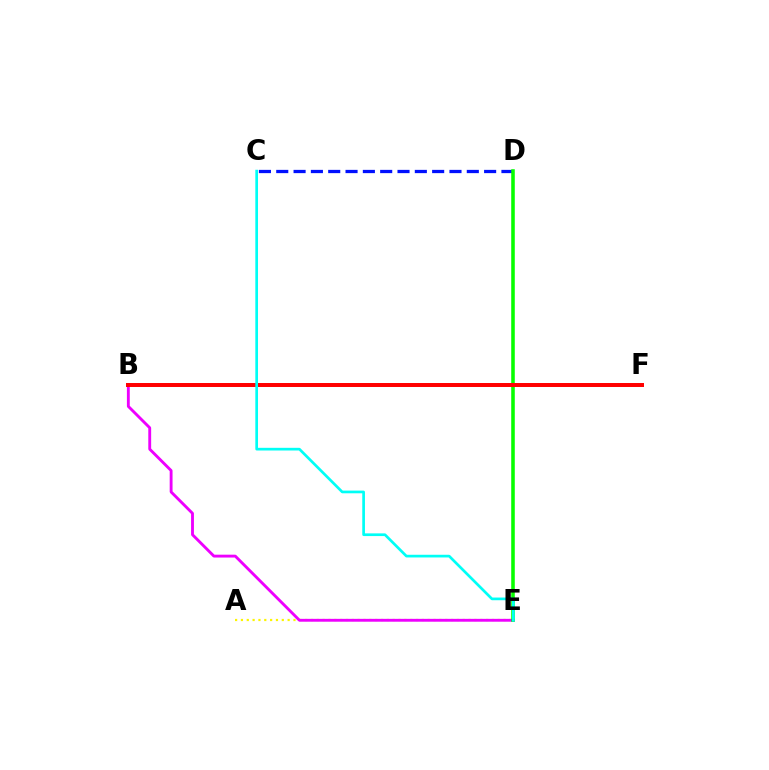{('A', 'E'): [{'color': '#fcf500', 'line_style': 'dotted', 'thickness': 1.59}], ('C', 'D'): [{'color': '#0010ff', 'line_style': 'dashed', 'thickness': 2.35}], ('B', 'E'): [{'color': '#ee00ff', 'line_style': 'solid', 'thickness': 2.06}], ('D', 'E'): [{'color': '#08ff00', 'line_style': 'solid', 'thickness': 2.57}], ('B', 'F'): [{'color': '#ff0000', 'line_style': 'solid', 'thickness': 2.86}], ('C', 'E'): [{'color': '#00fff6', 'line_style': 'solid', 'thickness': 1.94}]}